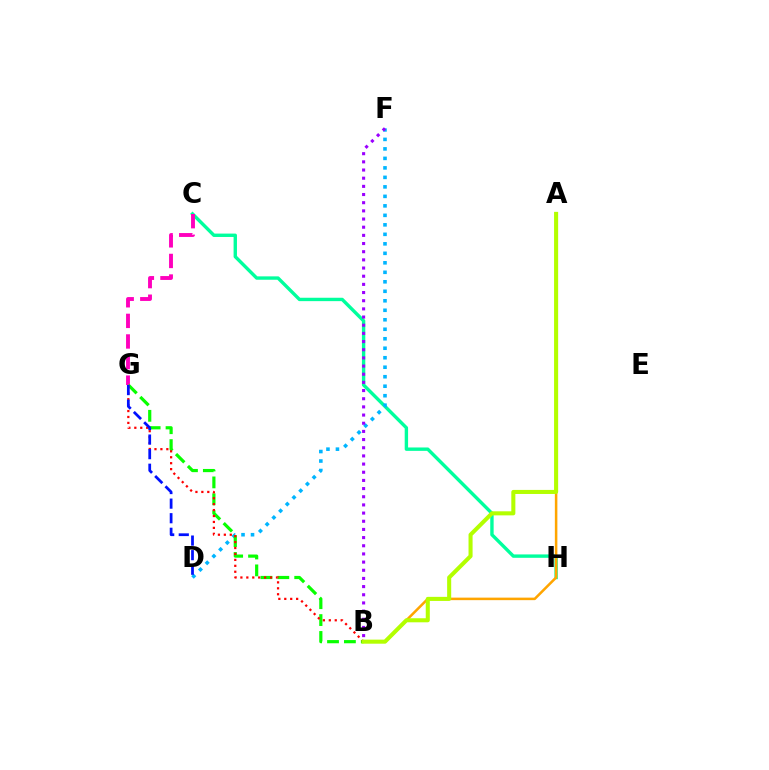{('C', 'H'): [{'color': '#00ff9d', 'line_style': 'solid', 'thickness': 2.44}], ('C', 'G'): [{'color': '#ff00bd', 'line_style': 'dashed', 'thickness': 2.8}], ('D', 'F'): [{'color': '#00b5ff', 'line_style': 'dotted', 'thickness': 2.58}], ('B', 'G'): [{'color': '#08ff00', 'line_style': 'dashed', 'thickness': 2.29}, {'color': '#ff0000', 'line_style': 'dotted', 'thickness': 1.61}], ('A', 'B'): [{'color': '#ffa500', 'line_style': 'solid', 'thickness': 1.82}, {'color': '#b3ff00', 'line_style': 'solid', 'thickness': 2.92}], ('B', 'F'): [{'color': '#9b00ff', 'line_style': 'dotted', 'thickness': 2.22}], ('D', 'G'): [{'color': '#0010ff', 'line_style': 'dashed', 'thickness': 1.98}]}